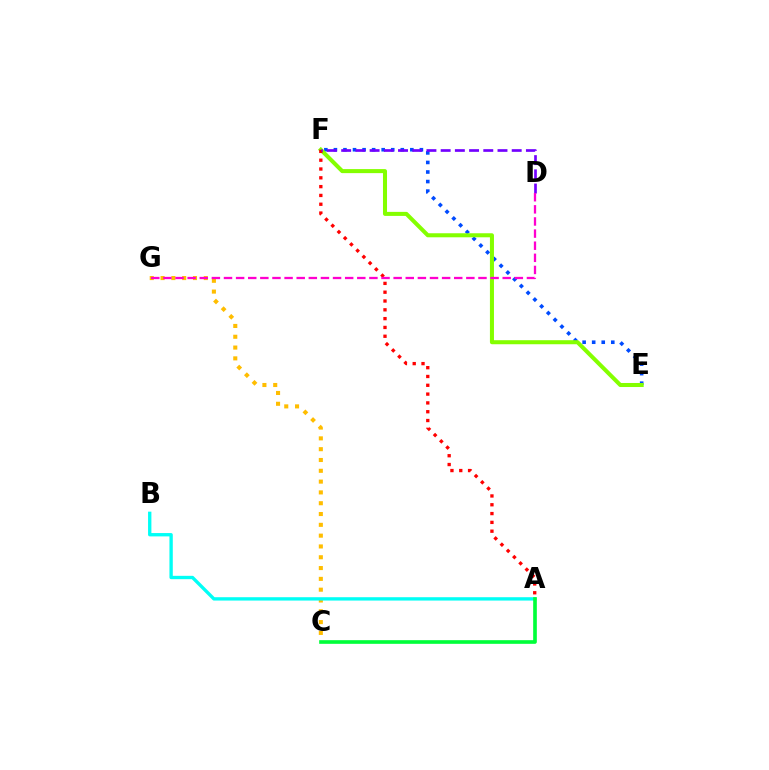{('E', 'F'): [{'color': '#004bff', 'line_style': 'dotted', 'thickness': 2.6}, {'color': '#84ff00', 'line_style': 'solid', 'thickness': 2.91}], ('C', 'G'): [{'color': '#ffbd00', 'line_style': 'dotted', 'thickness': 2.94}], ('A', 'F'): [{'color': '#ff0000', 'line_style': 'dotted', 'thickness': 2.39}], ('D', 'F'): [{'color': '#7200ff', 'line_style': 'dashed', 'thickness': 1.93}], ('A', 'B'): [{'color': '#00fff6', 'line_style': 'solid', 'thickness': 2.41}], ('D', 'G'): [{'color': '#ff00cf', 'line_style': 'dashed', 'thickness': 1.65}], ('A', 'C'): [{'color': '#00ff39', 'line_style': 'solid', 'thickness': 2.62}]}